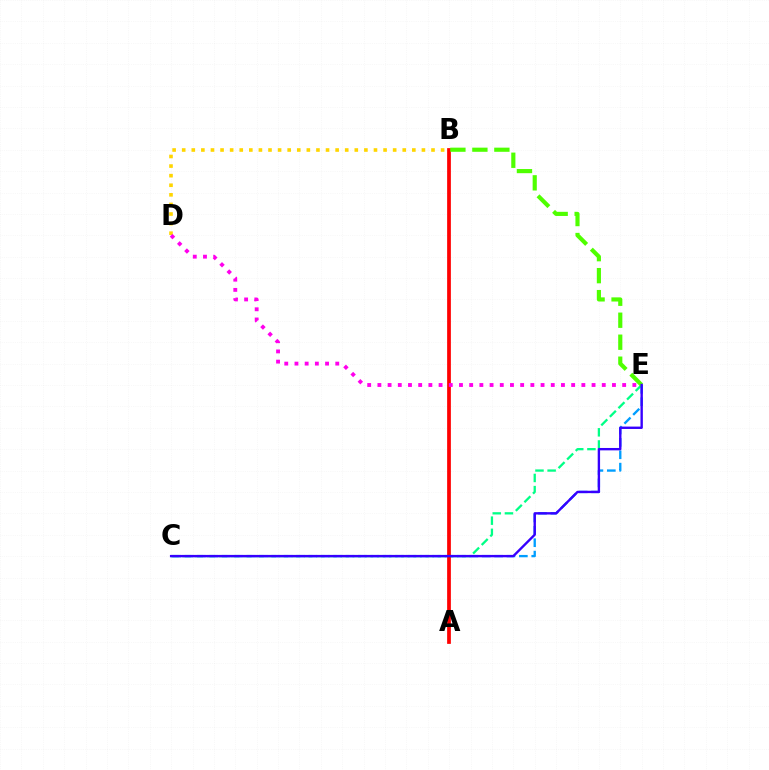{('C', 'E'): [{'color': '#00ff86', 'line_style': 'dashed', 'thickness': 1.65}, {'color': '#009eff', 'line_style': 'dashed', 'thickness': 1.68}, {'color': '#3700ff', 'line_style': 'solid', 'thickness': 1.71}], ('B', 'D'): [{'color': '#ffd500', 'line_style': 'dotted', 'thickness': 2.61}], ('A', 'B'): [{'color': '#ff0000', 'line_style': 'solid', 'thickness': 2.69}], ('B', 'E'): [{'color': '#4fff00', 'line_style': 'dashed', 'thickness': 2.99}], ('D', 'E'): [{'color': '#ff00ed', 'line_style': 'dotted', 'thickness': 2.77}]}